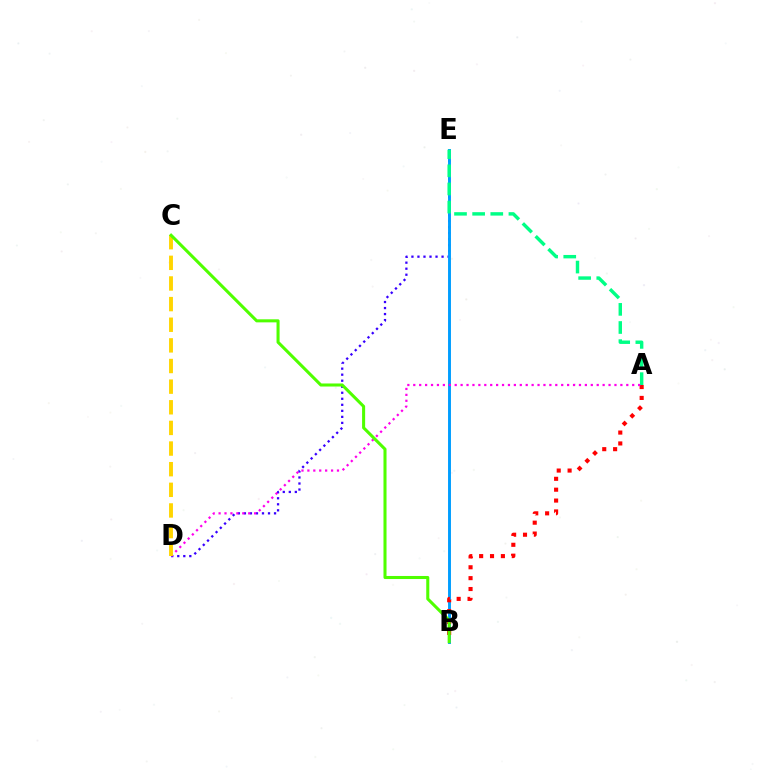{('D', 'E'): [{'color': '#3700ff', 'line_style': 'dotted', 'thickness': 1.64}], ('B', 'E'): [{'color': '#009eff', 'line_style': 'solid', 'thickness': 2.1}], ('A', 'B'): [{'color': '#ff0000', 'line_style': 'dotted', 'thickness': 2.95}], ('A', 'E'): [{'color': '#00ff86', 'line_style': 'dashed', 'thickness': 2.46}], ('A', 'D'): [{'color': '#ff00ed', 'line_style': 'dotted', 'thickness': 1.61}], ('C', 'D'): [{'color': '#ffd500', 'line_style': 'dashed', 'thickness': 2.8}], ('B', 'C'): [{'color': '#4fff00', 'line_style': 'solid', 'thickness': 2.2}]}